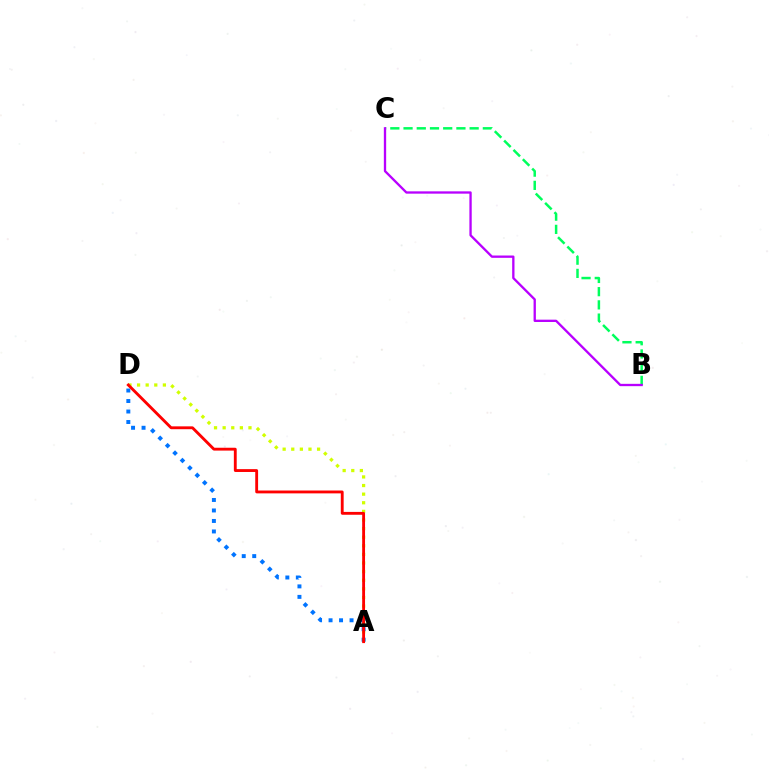{('B', 'C'): [{'color': '#00ff5c', 'line_style': 'dashed', 'thickness': 1.8}, {'color': '#b900ff', 'line_style': 'solid', 'thickness': 1.67}], ('A', 'D'): [{'color': '#d1ff00', 'line_style': 'dotted', 'thickness': 2.34}, {'color': '#0074ff', 'line_style': 'dotted', 'thickness': 2.85}, {'color': '#ff0000', 'line_style': 'solid', 'thickness': 2.05}]}